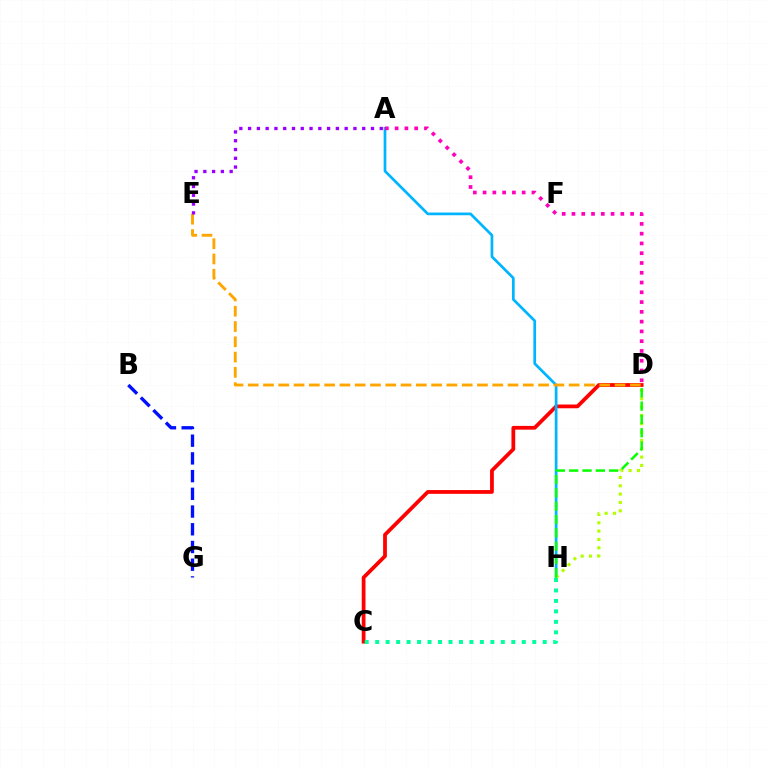{('C', 'D'): [{'color': '#ff0000', 'line_style': 'solid', 'thickness': 2.71}], ('B', 'G'): [{'color': '#0010ff', 'line_style': 'dashed', 'thickness': 2.41}], ('A', 'H'): [{'color': '#00b5ff', 'line_style': 'solid', 'thickness': 1.95}], ('D', 'E'): [{'color': '#ffa500', 'line_style': 'dashed', 'thickness': 2.08}], ('A', 'D'): [{'color': '#ff00bd', 'line_style': 'dotted', 'thickness': 2.66}], ('C', 'H'): [{'color': '#00ff9d', 'line_style': 'dotted', 'thickness': 2.85}], ('D', 'H'): [{'color': '#b3ff00', 'line_style': 'dotted', 'thickness': 2.27}, {'color': '#08ff00', 'line_style': 'dashed', 'thickness': 1.81}], ('A', 'E'): [{'color': '#9b00ff', 'line_style': 'dotted', 'thickness': 2.38}]}